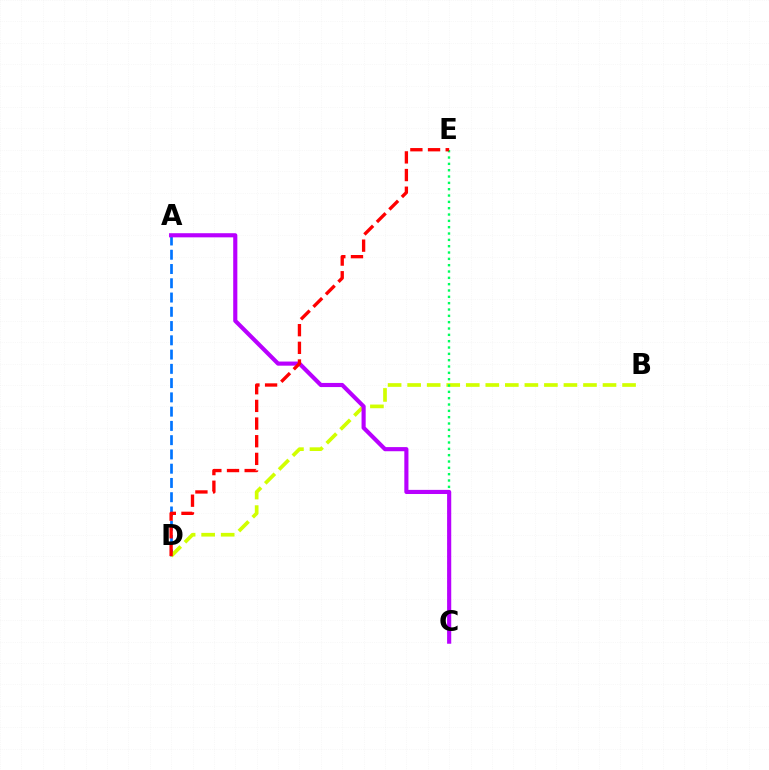{('A', 'D'): [{'color': '#0074ff', 'line_style': 'dashed', 'thickness': 1.94}], ('B', 'D'): [{'color': '#d1ff00', 'line_style': 'dashed', 'thickness': 2.65}], ('C', 'E'): [{'color': '#00ff5c', 'line_style': 'dotted', 'thickness': 1.72}], ('A', 'C'): [{'color': '#b900ff', 'line_style': 'solid', 'thickness': 2.98}], ('D', 'E'): [{'color': '#ff0000', 'line_style': 'dashed', 'thickness': 2.4}]}